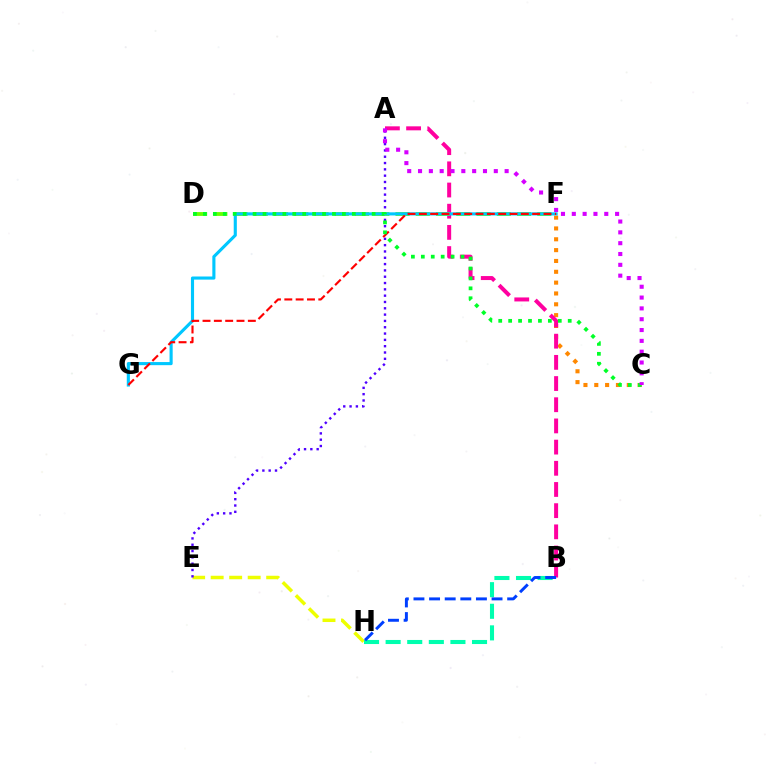{('C', 'F'): [{'color': '#ff8800', 'line_style': 'dotted', 'thickness': 2.94}], ('A', 'B'): [{'color': '#ff00a0', 'line_style': 'dashed', 'thickness': 2.88}], ('E', 'H'): [{'color': '#eeff00', 'line_style': 'dashed', 'thickness': 2.51}], ('B', 'H'): [{'color': '#00ffaf', 'line_style': 'dashed', 'thickness': 2.93}, {'color': '#003fff', 'line_style': 'dashed', 'thickness': 2.12}], ('A', 'E'): [{'color': '#4f00ff', 'line_style': 'dotted', 'thickness': 1.72}], ('D', 'F'): [{'color': '#66ff00', 'line_style': 'dashed', 'thickness': 2.75}], ('F', 'G'): [{'color': '#00c7ff', 'line_style': 'solid', 'thickness': 2.24}, {'color': '#ff0000', 'line_style': 'dashed', 'thickness': 1.54}], ('C', 'D'): [{'color': '#00ff27', 'line_style': 'dotted', 'thickness': 2.7}], ('A', 'C'): [{'color': '#d600ff', 'line_style': 'dotted', 'thickness': 2.94}]}